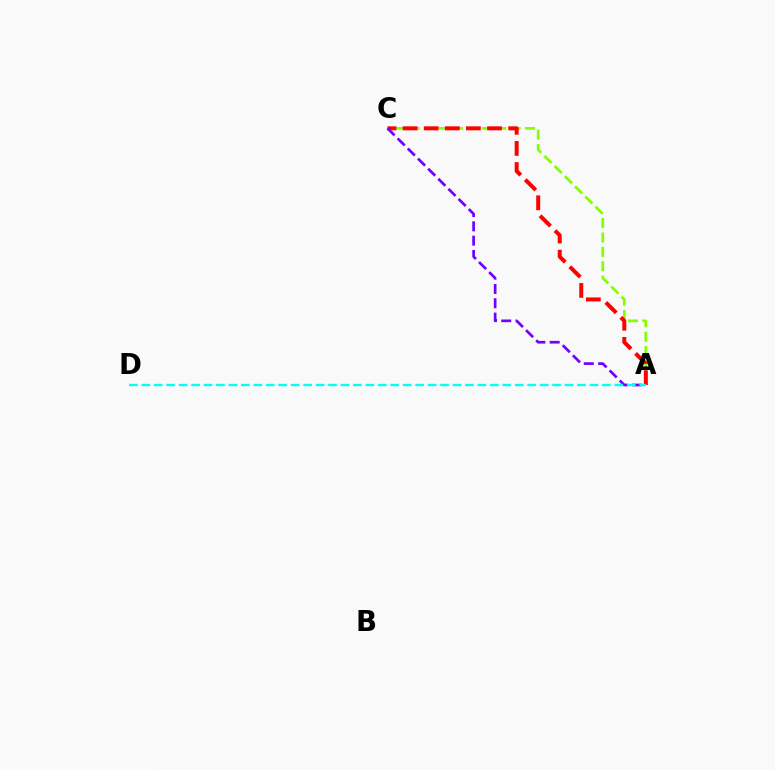{('A', 'C'): [{'color': '#84ff00', 'line_style': 'dashed', 'thickness': 1.96}, {'color': '#ff0000', 'line_style': 'dashed', 'thickness': 2.87}, {'color': '#7200ff', 'line_style': 'dashed', 'thickness': 1.94}], ('A', 'D'): [{'color': '#00fff6', 'line_style': 'dashed', 'thickness': 1.69}]}